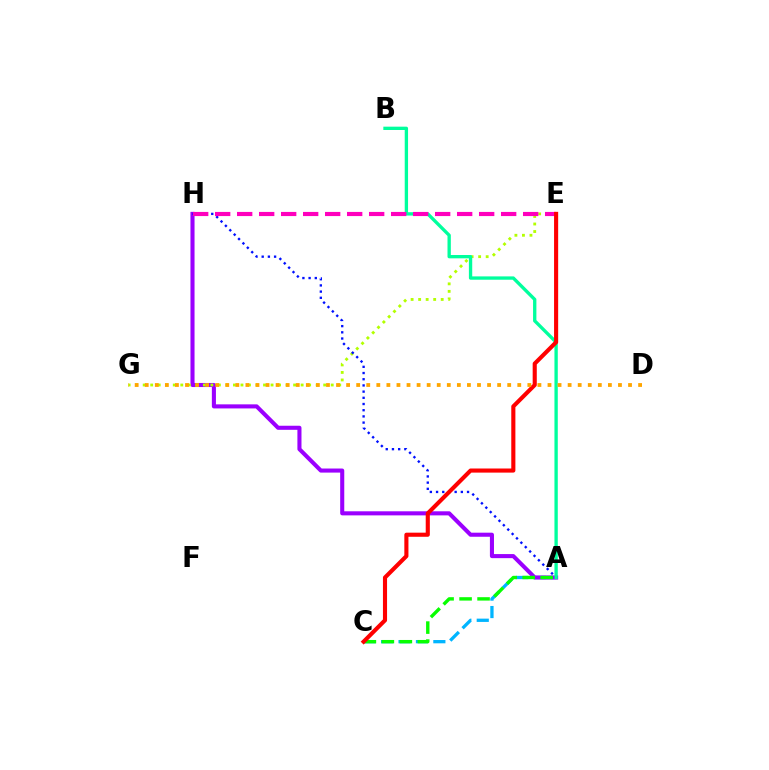{('A', 'C'): [{'color': '#00b5ff', 'line_style': 'dashed', 'thickness': 2.37}, {'color': '#08ff00', 'line_style': 'dashed', 'thickness': 2.44}], ('A', 'H'): [{'color': '#9b00ff', 'line_style': 'solid', 'thickness': 2.93}, {'color': '#0010ff', 'line_style': 'dotted', 'thickness': 1.68}], ('E', 'G'): [{'color': '#b3ff00', 'line_style': 'dotted', 'thickness': 2.04}], ('A', 'B'): [{'color': '#00ff9d', 'line_style': 'solid', 'thickness': 2.4}], ('E', 'H'): [{'color': '#ff00bd', 'line_style': 'dashed', 'thickness': 2.99}], ('C', 'E'): [{'color': '#ff0000', 'line_style': 'solid', 'thickness': 2.96}], ('D', 'G'): [{'color': '#ffa500', 'line_style': 'dotted', 'thickness': 2.74}]}